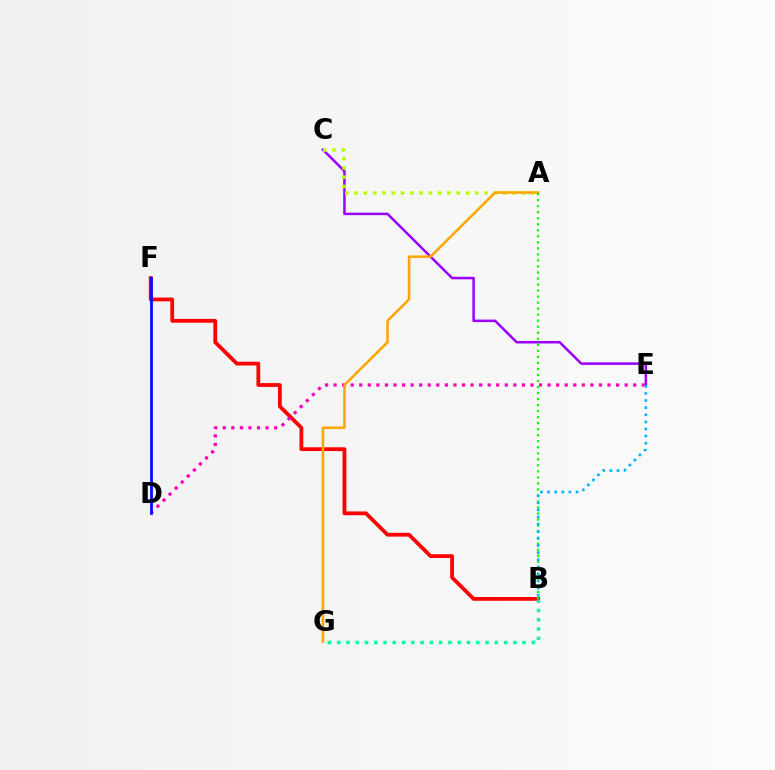{('B', 'F'): [{'color': '#ff0000', 'line_style': 'solid', 'thickness': 2.72}], ('D', 'E'): [{'color': '#ff00bd', 'line_style': 'dotted', 'thickness': 2.33}], ('D', 'F'): [{'color': '#0010ff', 'line_style': 'solid', 'thickness': 2.0}], ('B', 'G'): [{'color': '#00ff9d', 'line_style': 'dotted', 'thickness': 2.52}], ('C', 'E'): [{'color': '#9b00ff', 'line_style': 'solid', 'thickness': 1.81}], ('A', 'C'): [{'color': '#b3ff00', 'line_style': 'dotted', 'thickness': 2.52}], ('A', 'G'): [{'color': '#ffa500', 'line_style': 'solid', 'thickness': 1.83}], ('A', 'B'): [{'color': '#08ff00', 'line_style': 'dotted', 'thickness': 1.64}], ('B', 'E'): [{'color': '#00b5ff', 'line_style': 'dotted', 'thickness': 1.93}]}